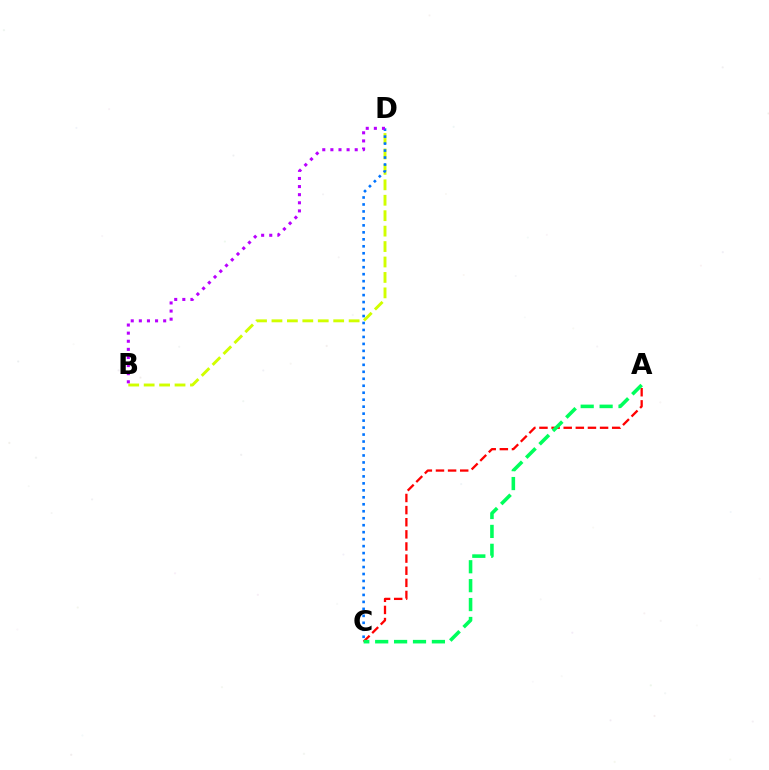{('B', 'D'): [{'color': '#d1ff00', 'line_style': 'dashed', 'thickness': 2.1}, {'color': '#b900ff', 'line_style': 'dotted', 'thickness': 2.2}], ('A', 'C'): [{'color': '#ff0000', 'line_style': 'dashed', 'thickness': 1.65}, {'color': '#00ff5c', 'line_style': 'dashed', 'thickness': 2.57}], ('C', 'D'): [{'color': '#0074ff', 'line_style': 'dotted', 'thickness': 1.89}]}